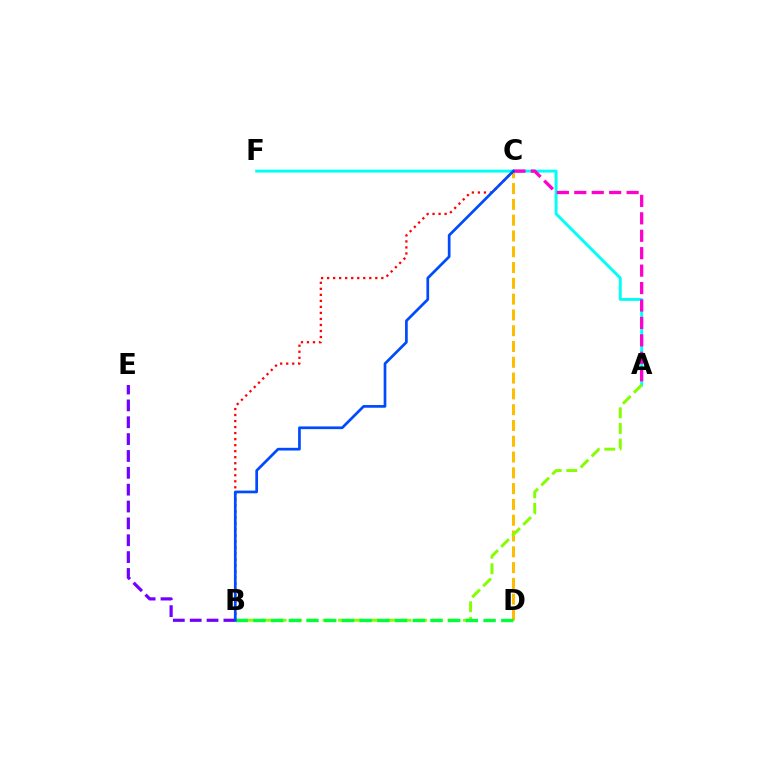{('C', 'D'): [{'color': '#ffbd00', 'line_style': 'dashed', 'thickness': 2.15}], ('B', 'E'): [{'color': '#7200ff', 'line_style': 'dashed', 'thickness': 2.29}], ('A', 'F'): [{'color': '#00fff6', 'line_style': 'solid', 'thickness': 2.09}], ('A', 'B'): [{'color': '#84ff00', 'line_style': 'dashed', 'thickness': 2.12}], ('B', 'C'): [{'color': '#ff0000', 'line_style': 'dotted', 'thickness': 1.64}, {'color': '#004bff', 'line_style': 'solid', 'thickness': 1.95}], ('A', 'C'): [{'color': '#ff00cf', 'line_style': 'dashed', 'thickness': 2.37}], ('B', 'D'): [{'color': '#00ff39', 'line_style': 'dashed', 'thickness': 2.41}]}